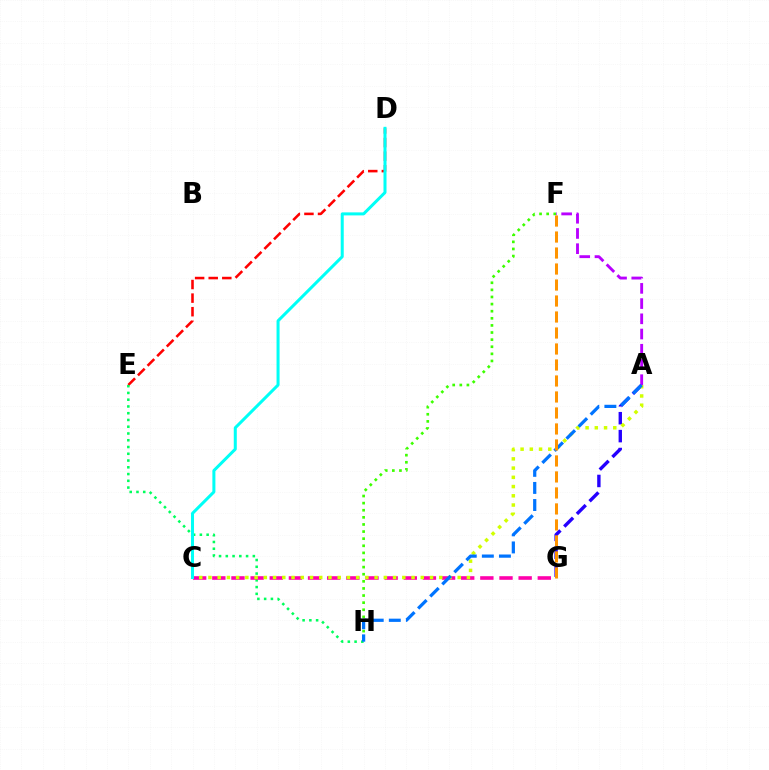{('D', 'E'): [{'color': '#ff0000', 'line_style': 'dashed', 'thickness': 1.85}], ('E', 'H'): [{'color': '#00ff5c', 'line_style': 'dotted', 'thickness': 1.84}], ('A', 'G'): [{'color': '#2500ff', 'line_style': 'dashed', 'thickness': 2.43}], ('C', 'G'): [{'color': '#ff00ac', 'line_style': 'dashed', 'thickness': 2.6}], ('A', 'C'): [{'color': '#d1ff00', 'line_style': 'dotted', 'thickness': 2.51}], ('F', 'H'): [{'color': '#3dff00', 'line_style': 'dotted', 'thickness': 1.93}], ('A', 'F'): [{'color': '#b900ff', 'line_style': 'dashed', 'thickness': 2.07}], ('A', 'H'): [{'color': '#0074ff', 'line_style': 'dashed', 'thickness': 2.32}], ('C', 'D'): [{'color': '#00fff6', 'line_style': 'solid', 'thickness': 2.18}], ('F', 'G'): [{'color': '#ff9400', 'line_style': 'dashed', 'thickness': 2.17}]}